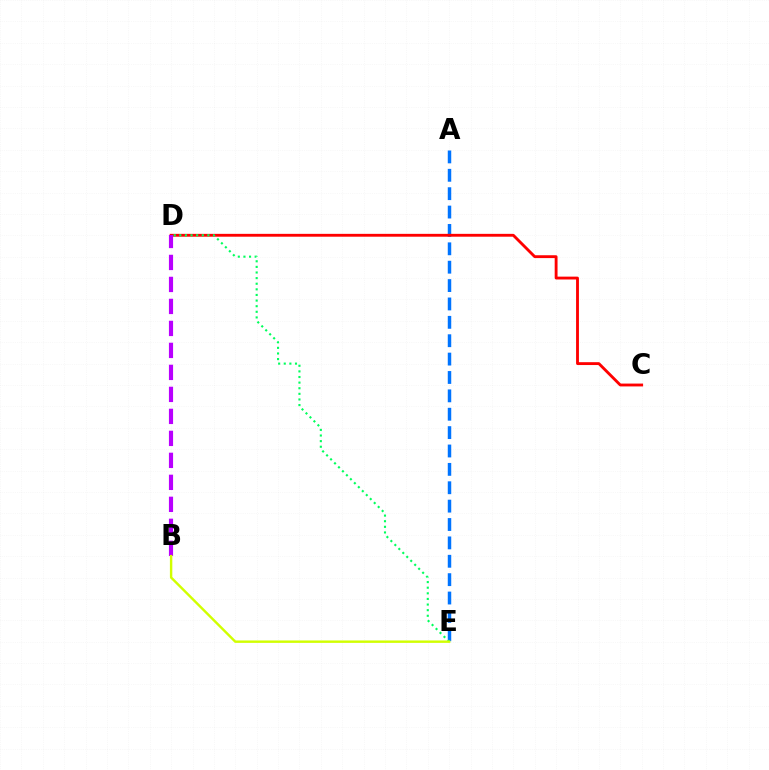{('A', 'E'): [{'color': '#0074ff', 'line_style': 'dashed', 'thickness': 2.5}], ('C', 'D'): [{'color': '#ff0000', 'line_style': 'solid', 'thickness': 2.06}], ('B', 'D'): [{'color': '#b900ff', 'line_style': 'dashed', 'thickness': 2.99}], ('D', 'E'): [{'color': '#00ff5c', 'line_style': 'dotted', 'thickness': 1.53}], ('B', 'E'): [{'color': '#d1ff00', 'line_style': 'solid', 'thickness': 1.74}]}